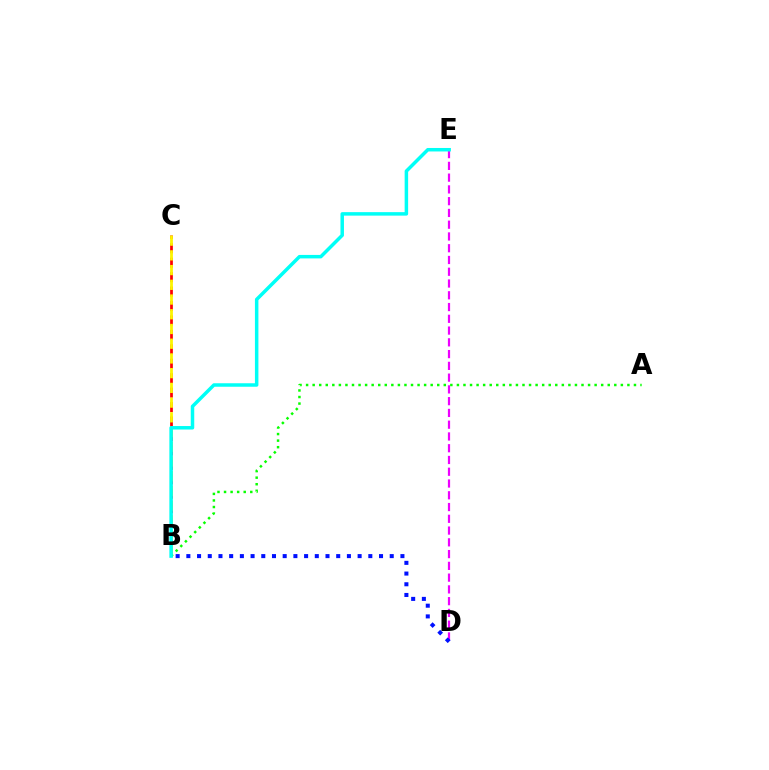{('B', 'C'): [{'color': '#ff0000', 'line_style': 'dashed', 'thickness': 1.96}, {'color': '#fcf500', 'line_style': 'dashed', 'thickness': 2.0}], ('D', 'E'): [{'color': '#ee00ff', 'line_style': 'dashed', 'thickness': 1.6}], ('A', 'B'): [{'color': '#08ff00', 'line_style': 'dotted', 'thickness': 1.78}], ('B', 'E'): [{'color': '#00fff6', 'line_style': 'solid', 'thickness': 2.51}], ('B', 'D'): [{'color': '#0010ff', 'line_style': 'dotted', 'thickness': 2.91}]}